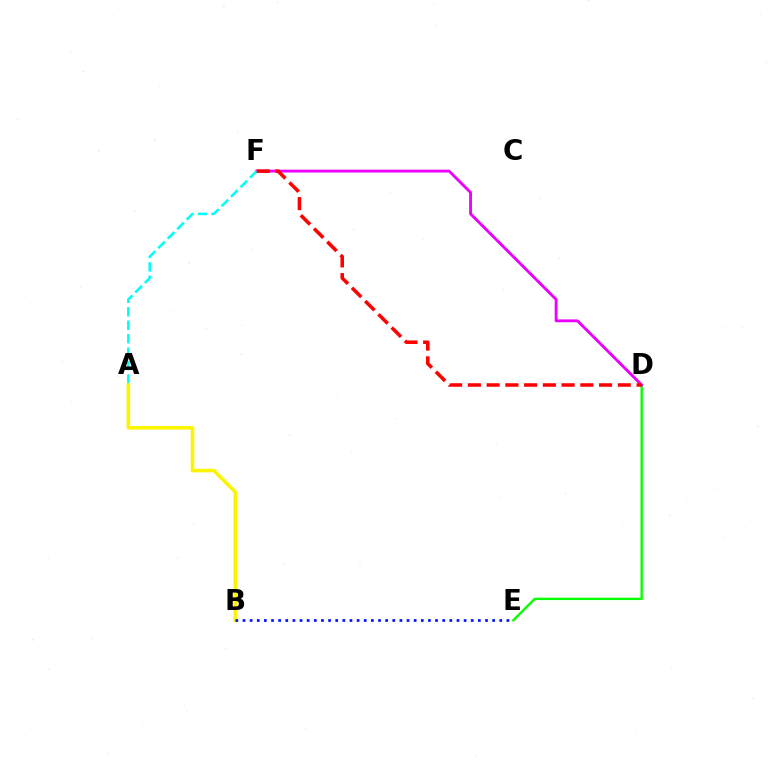{('D', 'E'): [{'color': '#08ff00', 'line_style': 'solid', 'thickness': 1.71}], ('D', 'F'): [{'color': '#ee00ff', 'line_style': 'solid', 'thickness': 2.05}, {'color': '#ff0000', 'line_style': 'dashed', 'thickness': 2.55}], ('A', 'F'): [{'color': '#00fff6', 'line_style': 'dashed', 'thickness': 1.83}], ('A', 'B'): [{'color': '#fcf500', 'line_style': 'solid', 'thickness': 2.58}], ('B', 'E'): [{'color': '#0010ff', 'line_style': 'dotted', 'thickness': 1.94}]}